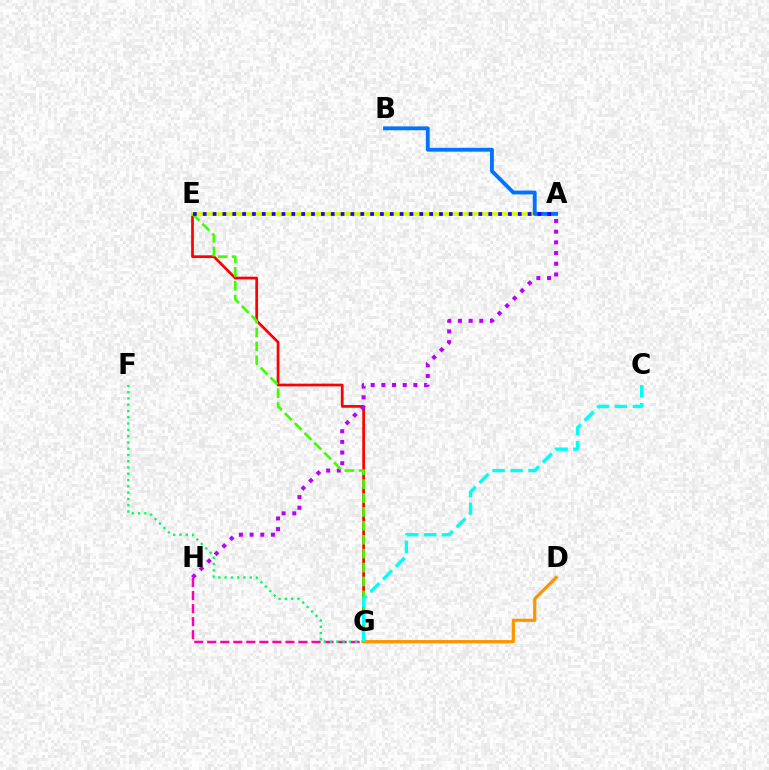{('E', 'G'): [{'color': '#ff0000', 'line_style': 'solid', 'thickness': 1.96}, {'color': '#3dff00', 'line_style': 'dashed', 'thickness': 1.89}], ('G', 'H'): [{'color': '#ff00ac', 'line_style': 'dashed', 'thickness': 1.77}], ('A', 'H'): [{'color': '#b900ff', 'line_style': 'dotted', 'thickness': 2.9}], ('A', 'E'): [{'color': '#d1ff00', 'line_style': 'solid', 'thickness': 2.74}, {'color': '#2500ff', 'line_style': 'dotted', 'thickness': 2.67}], ('F', 'G'): [{'color': '#00ff5c', 'line_style': 'dotted', 'thickness': 1.71}], ('A', 'B'): [{'color': '#0074ff', 'line_style': 'solid', 'thickness': 2.78}], ('D', 'G'): [{'color': '#ff9400', 'line_style': 'solid', 'thickness': 2.31}], ('C', 'G'): [{'color': '#00fff6', 'line_style': 'dashed', 'thickness': 2.44}]}